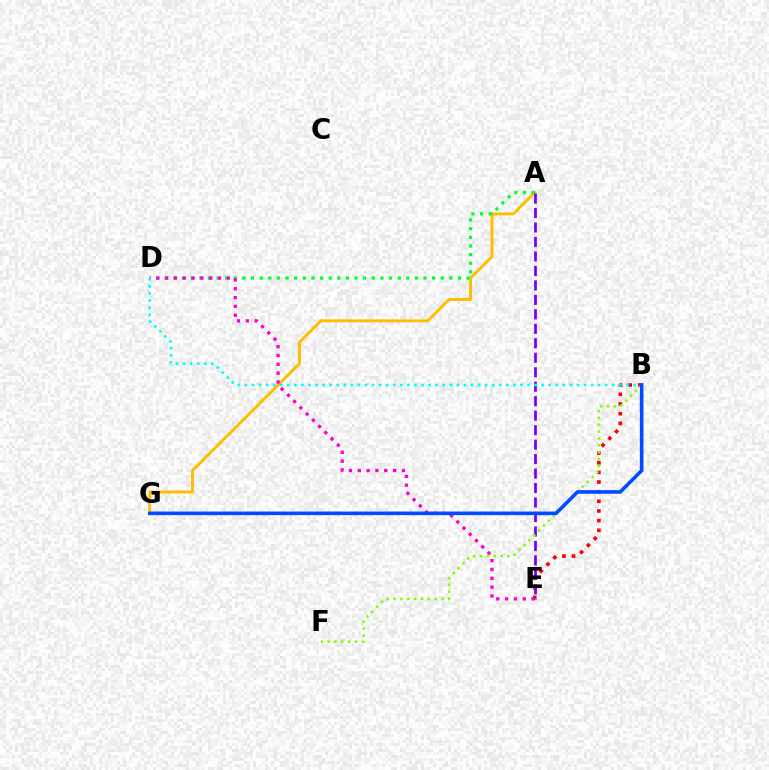{('A', 'G'): [{'color': '#ffbd00', 'line_style': 'solid', 'thickness': 2.1}], ('A', 'D'): [{'color': '#00ff39', 'line_style': 'dotted', 'thickness': 2.34}], ('B', 'E'): [{'color': '#ff0000', 'line_style': 'dotted', 'thickness': 2.62}], ('D', 'E'): [{'color': '#ff00cf', 'line_style': 'dotted', 'thickness': 2.4}], ('A', 'E'): [{'color': '#7200ff', 'line_style': 'dashed', 'thickness': 1.97}], ('B', 'F'): [{'color': '#84ff00', 'line_style': 'dotted', 'thickness': 1.87}], ('B', 'D'): [{'color': '#00fff6', 'line_style': 'dotted', 'thickness': 1.92}], ('B', 'G'): [{'color': '#004bff', 'line_style': 'solid', 'thickness': 2.59}]}